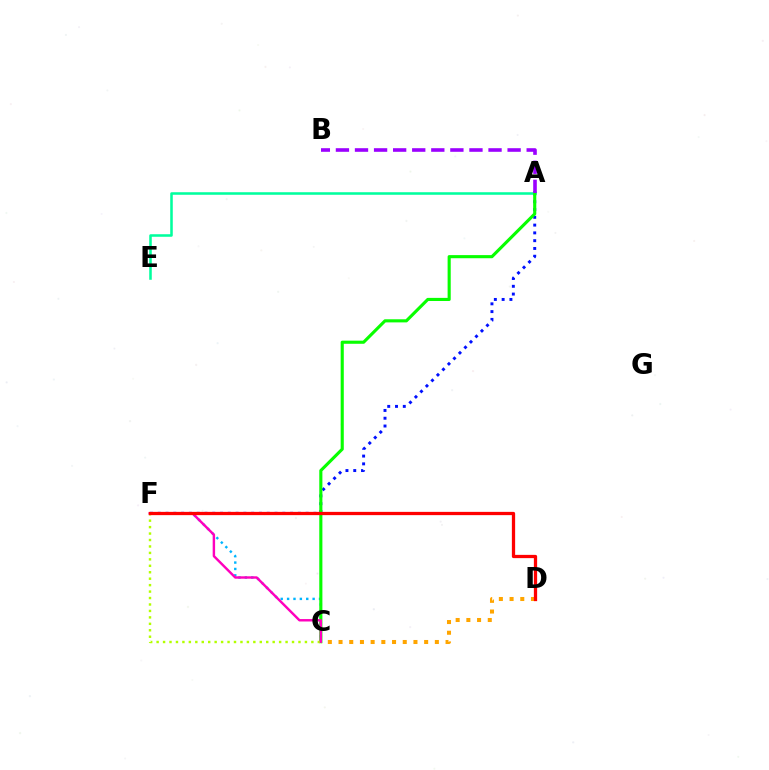{('A', 'F'): [{'color': '#0010ff', 'line_style': 'dotted', 'thickness': 2.11}], ('C', 'F'): [{'color': '#00b5ff', 'line_style': 'dotted', 'thickness': 1.73}, {'color': '#b3ff00', 'line_style': 'dotted', 'thickness': 1.75}, {'color': '#ff00bd', 'line_style': 'solid', 'thickness': 1.75}], ('A', 'E'): [{'color': '#00ff9d', 'line_style': 'solid', 'thickness': 1.83}], ('A', 'C'): [{'color': '#08ff00', 'line_style': 'solid', 'thickness': 2.24}], ('C', 'D'): [{'color': '#ffa500', 'line_style': 'dotted', 'thickness': 2.91}], ('A', 'B'): [{'color': '#9b00ff', 'line_style': 'dashed', 'thickness': 2.59}], ('D', 'F'): [{'color': '#ff0000', 'line_style': 'solid', 'thickness': 2.35}]}